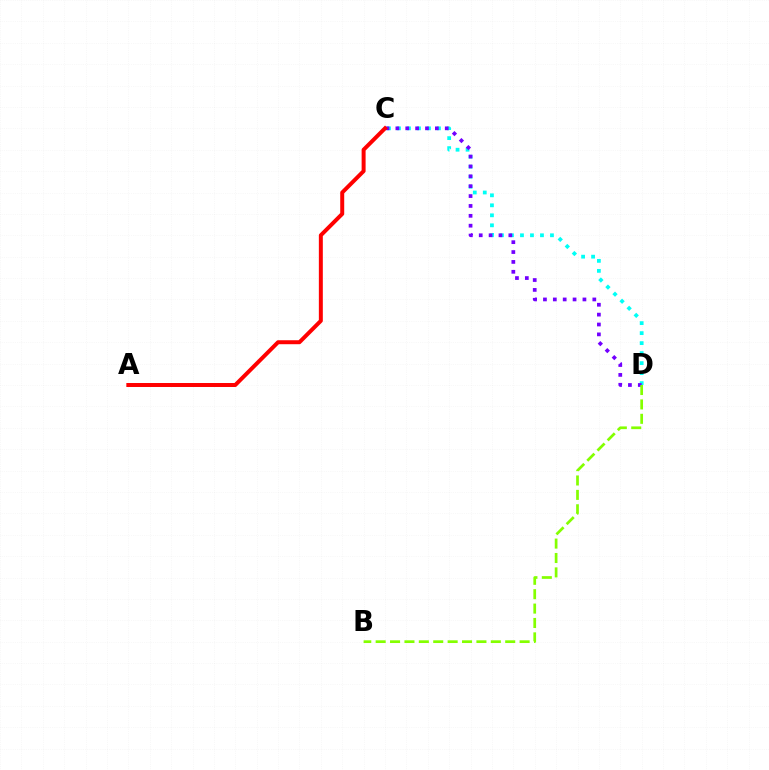{('C', 'D'): [{'color': '#00fff6', 'line_style': 'dotted', 'thickness': 2.72}, {'color': '#7200ff', 'line_style': 'dotted', 'thickness': 2.68}], ('A', 'C'): [{'color': '#ff0000', 'line_style': 'solid', 'thickness': 2.86}], ('B', 'D'): [{'color': '#84ff00', 'line_style': 'dashed', 'thickness': 1.96}]}